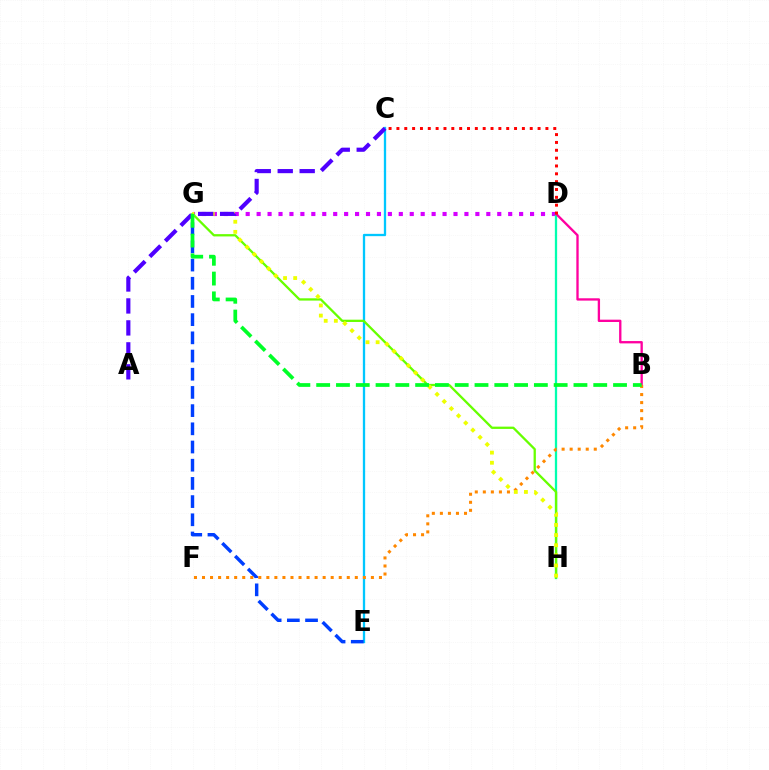{('D', 'G'): [{'color': '#d600ff', 'line_style': 'dotted', 'thickness': 2.97}], ('D', 'H'): [{'color': '#00ffaf', 'line_style': 'solid', 'thickness': 1.65}], ('C', 'E'): [{'color': '#00c7ff', 'line_style': 'solid', 'thickness': 1.66}], ('E', 'G'): [{'color': '#003fff', 'line_style': 'dashed', 'thickness': 2.47}], ('B', 'D'): [{'color': '#ff00a0', 'line_style': 'solid', 'thickness': 1.67}], ('B', 'F'): [{'color': '#ff8800', 'line_style': 'dotted', 'thickness': 2.18}], ('G', 'H'): [{'color': '#66ff00', 'line_style': 'solid', 'thickness': 1.65}, {'color': '#eeff00', 'line_style': 'dotted', 'thickness': 2.75}], ('A', 'C'): [{'color': '#4f00ff', 'line_style': 'dashed', 'thickness': 2.98}], ('C', 'D'): [{'color': '#ff0000', 'line_style': 'dotted', 'thickness': 2.13}], ('B', 'G'): [{'color': '#00ff27', 'line_style': 'dashed', 'thickness': 2.69}]}